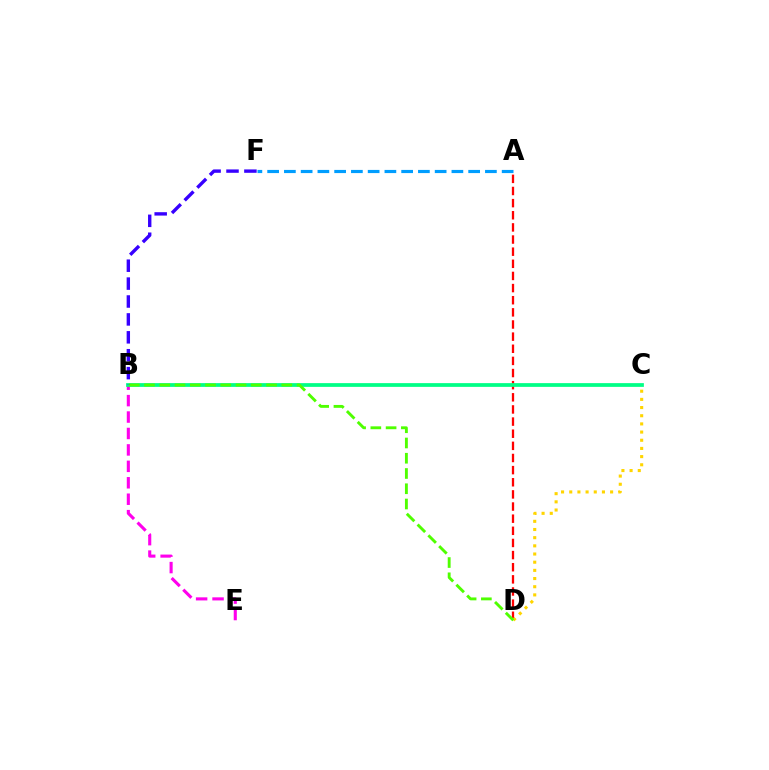{('A', 'D'): [{'color': '#ff0000', 'line_style': 'dashed', 'thickness': 1.65}], ('B', 'E'): [{'color': '#ff00ed', 'line_style': 'dashed', 'thickness': 2.23}], ('C', 'D'): [{'color': '#ffd500', 'line_style': 'dotted', 'thickness': 2.22}], ('B', 'C'): [{'color': '#00ff86', 'line_style': 'solid', 'thickness': 2.69}], ('B', 'D'): [{'color': '#4fff00', 'line_style': 'dashed', 'thickness': 2.07}], ('A', 'F'): [{'color': '#009eff', 'line_style': 'dashed', 'thickness': 2.28}], ('B', 'F'): [{'color': '#3700ff', 'line_style': 'dashed', 'thickness': 2.43}]}